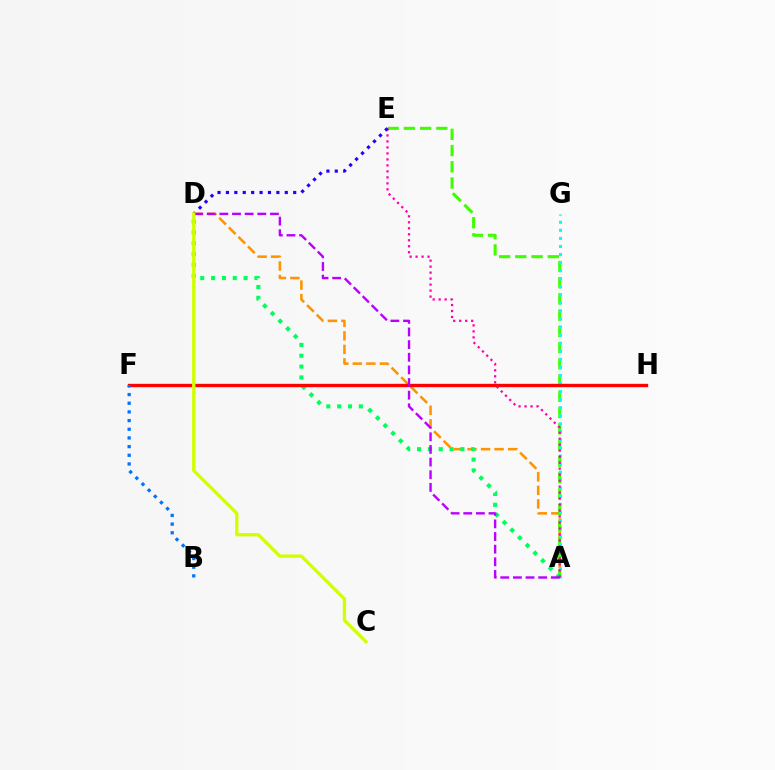{('A', 'D'): [{'color': '#ff9400', 'line_style': 'dashed', 'thickness': 1.84}, {'color': '#00ff5c', 'line_style': 'dotted', 'thickness': 2.94}, {'color': '#b900ff', 'line_style': 'dashed', 'thickness': 1.72}], ('A', 'E'): [{'color': '#3dff00', 'line_style': 'dashed', 'thickness': 2.2}, {'color': '#ff00ac', 'line_style': 'dotted', 'thickness': 1.63}], ('A', 'G'): [{'color': '#00fff6', 'line_style': 'dotted', 'thickness': 2.19}], ('F', 'H'): [{'color': '#ff0000', 'line_style': 'solid', 'thickness': 2.44}], ('B', 'F'): [{'color': '#0074ff', 'line_style': 'dotted', 'thickness': 2.36}], ('D', 'E'): [{'color': '#2500ff', 'line_style': 'dotted', 'thickness': 2.28}], ('C', 'D'): [{'color': '#d1ff00', 'line_style': 'solid', 'thickness': 2.38}]}